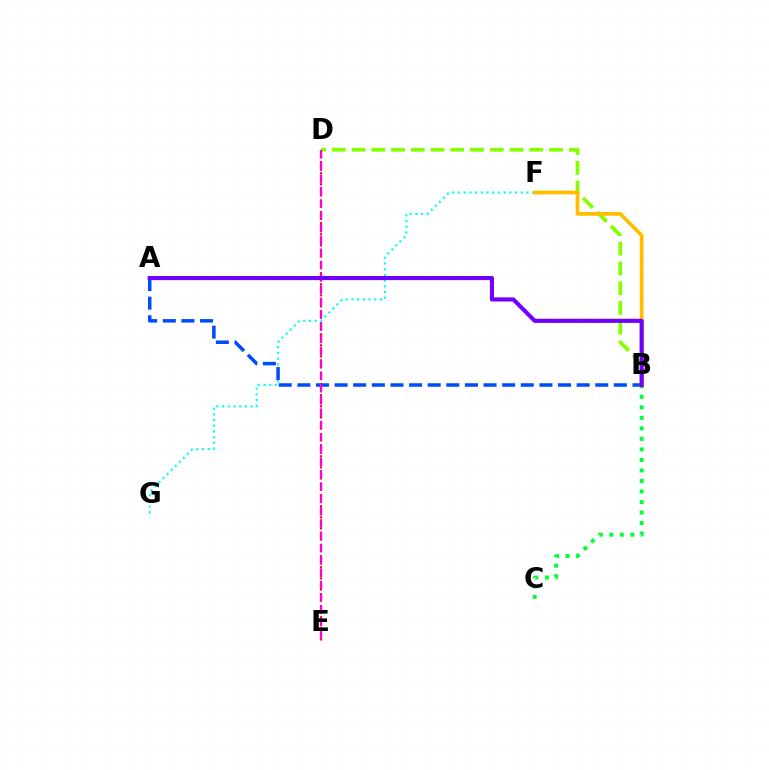{('B', 'D'): [{'color': '#84ff00', 'line_style': 'dashed', 'thickness': 2.68}], ('F', 'G'): [{'color': '#00fff6', 'line_style': 'dotted', 'thickness': 1.55}], ('B', 'C'): [{'color': '#00ff39', 'line_style': 'dotted', 'thickness': 2.86}], ('A', 'B'): [{'color': '#004bff', 'line_style': 'dashed', 'thickness': 2.53}, {'color': '#7200ff', 'line_style': 'solid', 'thickness': 2.97}], ('D', 'E'): [{'color': '#ff0000', 'line_style': 'dotted', 'thickness': 1.51}, {'color': '#ff00cf', 'line_style': 'dashed', 'thickness': 1.67}], ('B', 'F'): [{'color': '#ffbd00', 'line_style': 'solid', 'thickness': 2.69}]}